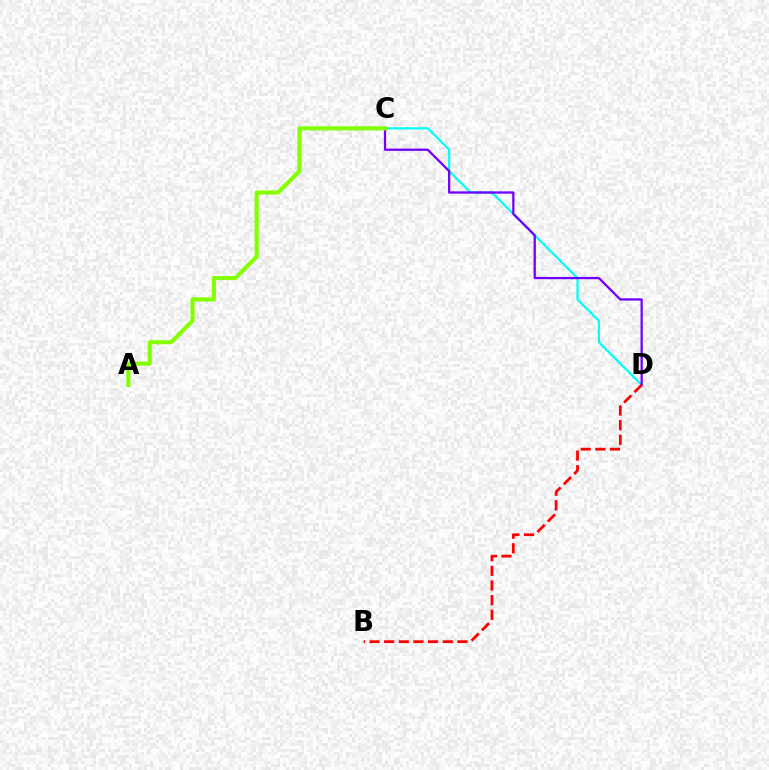{('C', 'D'): [{'color': '#00fff6', 'line_style': 'solid', 'thickness': 1.59}, {'color': '#7200ff', 'line_style': 'solid', 'thickness': 1.64}], ('B', 'D'): [{'color': '#ff0000', 'line_style': 'dashed', 'thickness': 1.99}], ('A', 'C'): [{'color': '#84ff00', 'line_style': 'solid', 'thickness': 2.96}]}